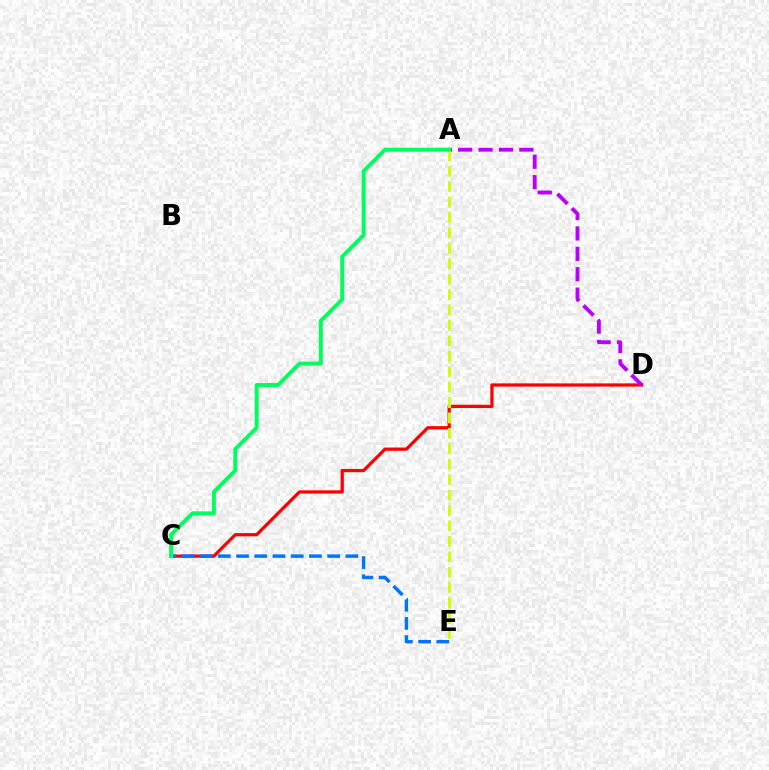{('C', 'D'): [{'color': '#ff0000', 'line_style': 'solid', 'thickness': 2.33}], ('A', 'D'): [{'color': '#b900ff', 'line_style': 'dashed', 'thickness': 2.77}], ('C', 'E'): [{'color': '#0074ff', 'line_style': 'dashed', 'thickness': 2.47}], ('A', 'E'): [{'color': '#d1ff00', 'line_style': 'dashed', 'thickness': 2.09}], ('A', 'C'): [{'color': '#00ff5c', 'line_style': 'solid', 'thickness': 2.84}]}